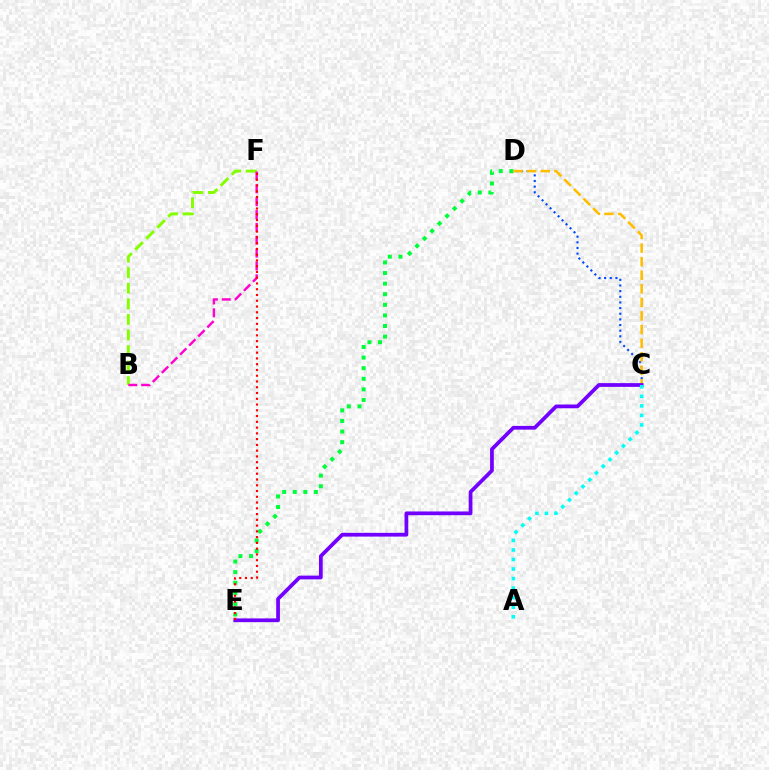{('B', 'F'): [{'color': '#84ff00', 'line_style': 'dashed', 'thickness': 2.12}, {'color': '#ff00cf', 'line_style': 'dashed', 'thickness': 1.75}], ('C', 'D'): [{'color': '#004bff', 'line_style': 'dotted', 'thickness': 1.53}, {'color': '#ffbd00', 'line_style': 'dashed', 'thickness': 1.84}], ('D', 'E'): [{'color': '#00ff39', 'line_style': 'dotted', 'thickness': 2.88}], ('C', 'E'): [{'color': '#7200ff', 'line_style': 'solid', 'thickness': 2.7}], ('A', 'C'): [{'color': '#00fff6', 'line_style': 'dotted', 'thickness': 2.59}], ('E', 'F'): [{'color': '#ff0000', 'line_style': 'dotted', 'thickness': 1.57}]}